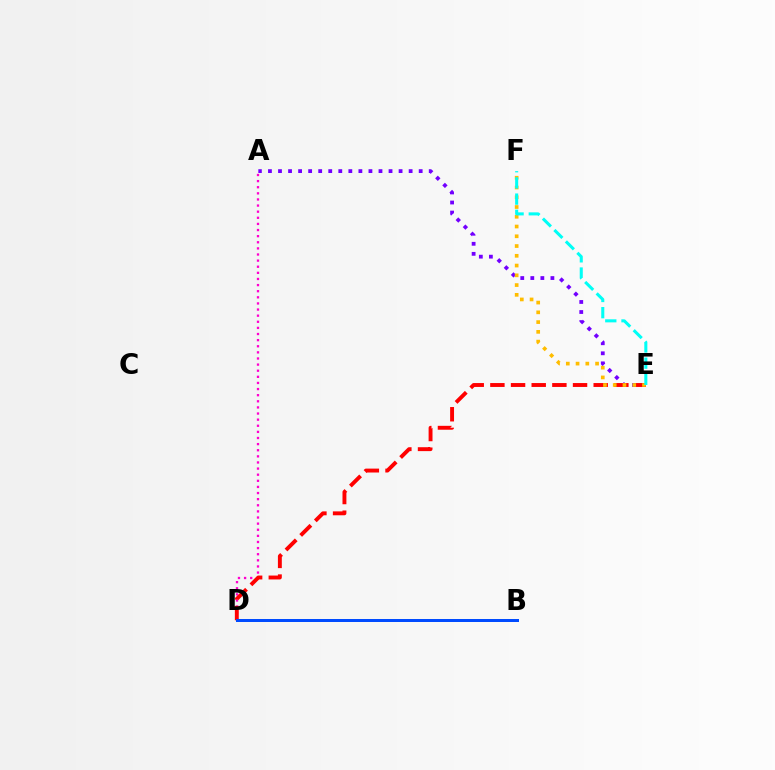{('A', 'D'): [{'color': '#ff00cf', 'line_style': 'dotted', 'thickness': 1.66}], ('A', 'E'): [{'color': '#7200ff', 'line_style': 'dotted', 'thickness': 2.73}], ('D', 'E'): [{'color': '#ff0000', 'line_style': 'dashed', 'thickness': 2.81}], ('E', 'F'): [{'color': '#ffbd00', 'line_style': 'dotted', 'thickness': 2.65}, {'color': '#00fff6', 'line_style': 'dashed', 'thickness': 2.2}], ('B', 'D'): [{'color': '#00ff39', 'line_style': 'dotted', 'thickness': 1.82}, {'color': '#84ff00', 'line_style': 'solid', 'thickness': 1.94}, {'color': '#004bff', 'line_style': 'solid', 'thickness': 2.16}]}